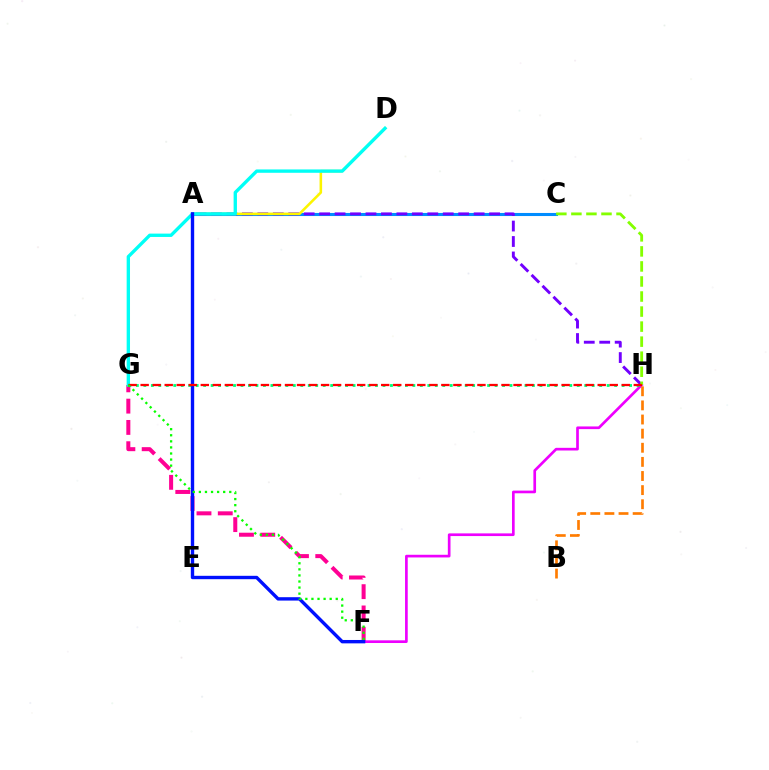{('F', 'G'): [{'color': '#ff0094', 'line_style': 'dashed', 'thickness': 2.89}, {'color': '#08ff00', 'line_style': 'dotted', 'thickness': 1.65}], ('A', 'C'): [{'color': '#008cff', 'line_style': 'solid', 'thickness': 2.21}], ('A', 'H'): [{'color': '#7200ff', 'line_style': 'dashed', 'thickness': 2.1}], ('F', 'H'): [{'color': '#ee00ff', 'line_style': 'solid', 'thickness': 1.93}], ('C', 'H'): [{'color': '#84ff00', 'line_style': 'dashed', 'thickness': 2.04}], ('A', 'D'): [{'color': '#fcf500', 'line_style': 'solid', 'thickness': 1.85}], ('D', 'G'): [{'color': '#00fff6', 'line_style': 'solid', 'thickness': 2.41}], ('A', 'F'): [{'color': '#0010ff', 'line_style': 'solid', 'thickness': 2.43}], ('B', 'H'): [{'color': '#ff7c00', 'line_style': 'dashed', 'thickness': 1.92}], ('G', 'H'): [{'color': '#00ff74', 'line_style': 'dotted', 'thickness': 2.03}, {'color': '#ff0000', 'line_style': 'dashed', 'thickness': 1.63}]}